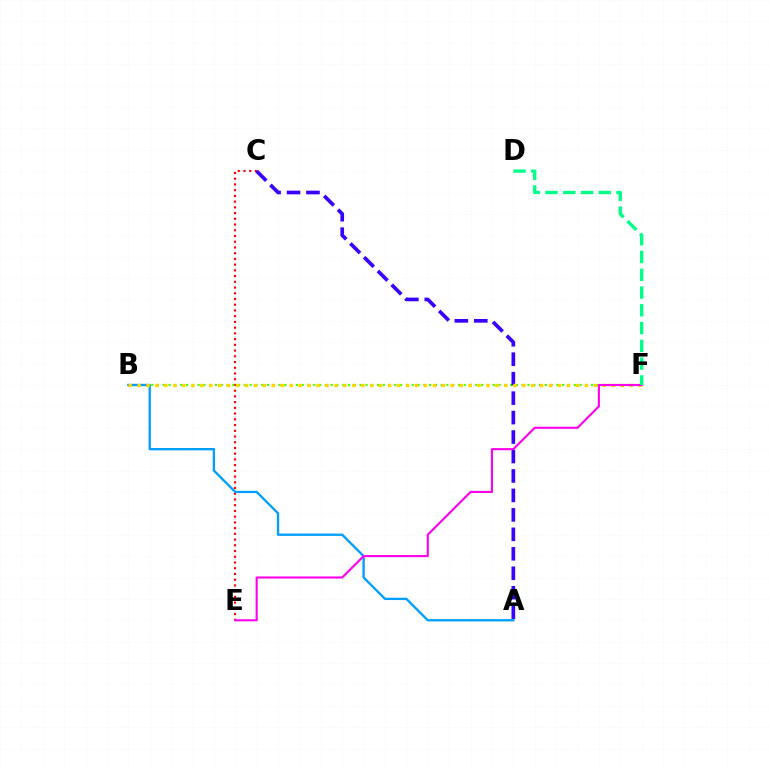{('C', 'E'): [{'color': '#ff0000', 'line_style': 'dotted', 'thickness': 1.56}], ('B', 'F'): [{'color': '#4fff00', 'line_style': 'dotted', 'thickness': 1.57}, {'color': '#ffd500', 'line_style': 'dotted', 'thickness': 2.43}], ('A', 'C'): [{'color': '#3700ff', 'line_style': 'dashed', 'thickness': 2.64}], ('A', 'B'): [{'color': '#009eff', 'line_style': 'solid', 'thickness': 1.67}], ('E', 'F'): [{'color': '#ff00ed', 'line_style': 'solid', 'thickness': 1.52}], ('D', 'F'): [{'color': '#00ff86', 'line_style': 'dashed', 'thickness': 2.41}]}